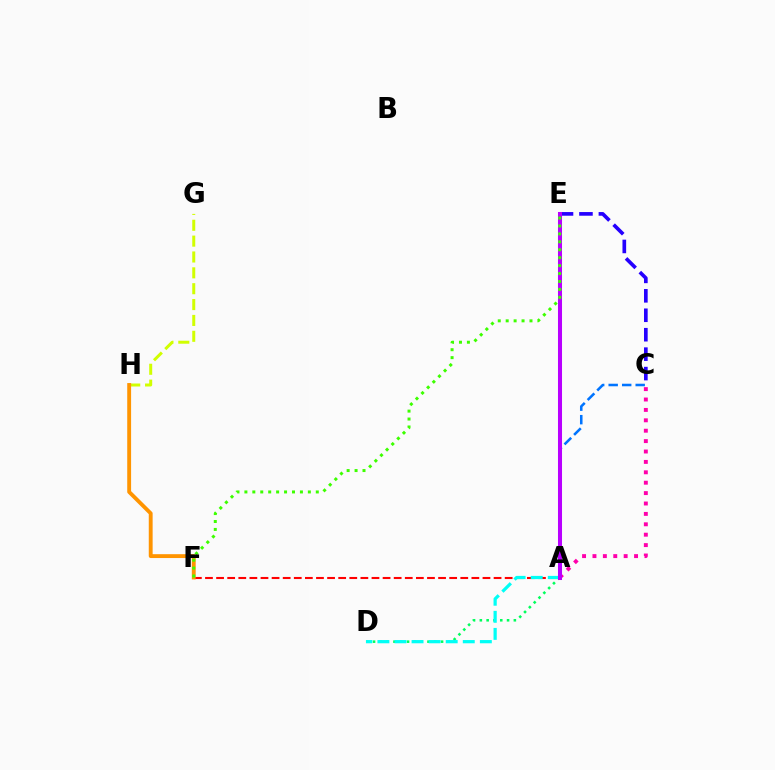{('G', 'H'): [{'color': '#d1ff00', 'line_style': 'dashed', 'thickness': 2.15}], ('D', 'E'): [{'color': '#00ff5c', 'line_style': 'dotted', 'thickness': 1.85}], ('C', 'E'): [{'color': '#2500ff', 'line_style': 'dashed', 'thickness': 2.64}], ('A', 'F'): [{'color': '#ff0000', 'line_style': 'dashed', 'thickness': 1.51}], ('A', 'D'): [{'color': '#00fff6', 'line_style': 'dashed', 'thickness': 2.32}], ('F', 'H'): [{'color': '#ff9400', 'line_style': 'solid', 'thickness': 2.78}], ('A', 'C'): [{'color': '#0074ff', 'line_style': 'dashed', 'thickness': 1.83}, {'color': '#ff00ac', 'line_style': 'dotted', 'thickness': 2.83}], ('A', 'E'): [{'color': '#b900ff', 'line_style': 'solid', 'thickness': 2.91}], ('E', 'F'): [{'color': '#3dff00', 'line_style': 'dotted', 'thickness': 2.16}]}